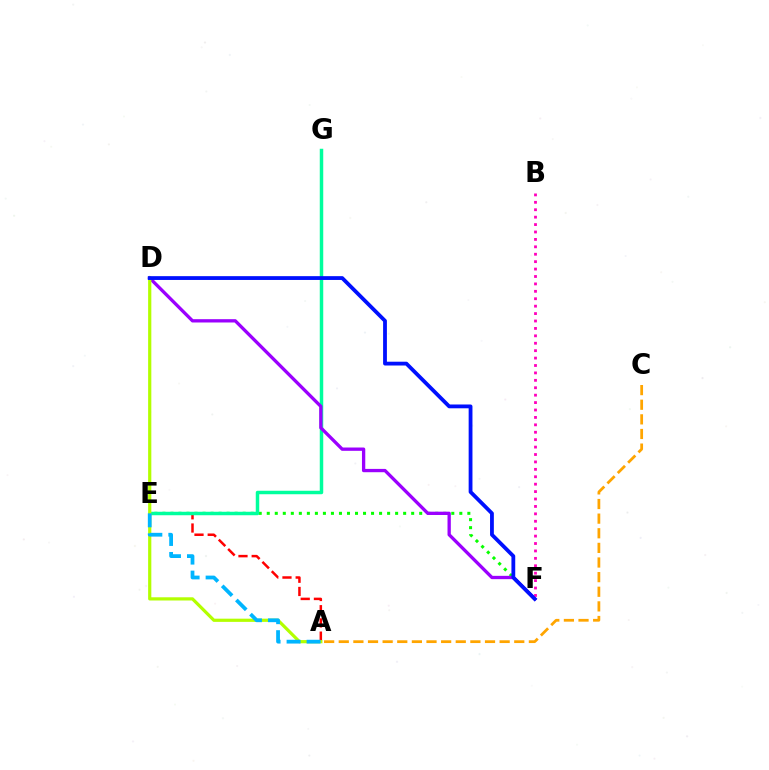{('A', 'E'): [{'color': '#ff0000', 'line_style': 'dashed', 'thickness': 1.79}, {'color': '#00b5ff', 'line_style': 'dashed', 'thickness': 2.72}], ('E', 'F'): [{'color': '#08ff00', 'line_style': 'dotted', 'thickness': 2.18}], ('E', 'G'): [{'color': '#00ff9d', 'line_style': 'solid', 'thickness': 2.5}], ('D', 'F'): [{'color': '#9b00ff', 'line_style': 'solid', 'thickness': 2.38}, {'color': '#0010ff', 'line_style': 'solid', 'thickness': 2.74}], ('A', 'D'): [{'color': '#b3ff00', 'line_style': 'solid', 'thickness': 2.31}], ('A', 'C'): [{'color': '#ffa500', 'line_style': 'dashed', 'thickness': 1.99}], ('B', 'F'): [{'color': '#ff00bd', 'line_style': 'dotted', 'thickness': 2.02}]}